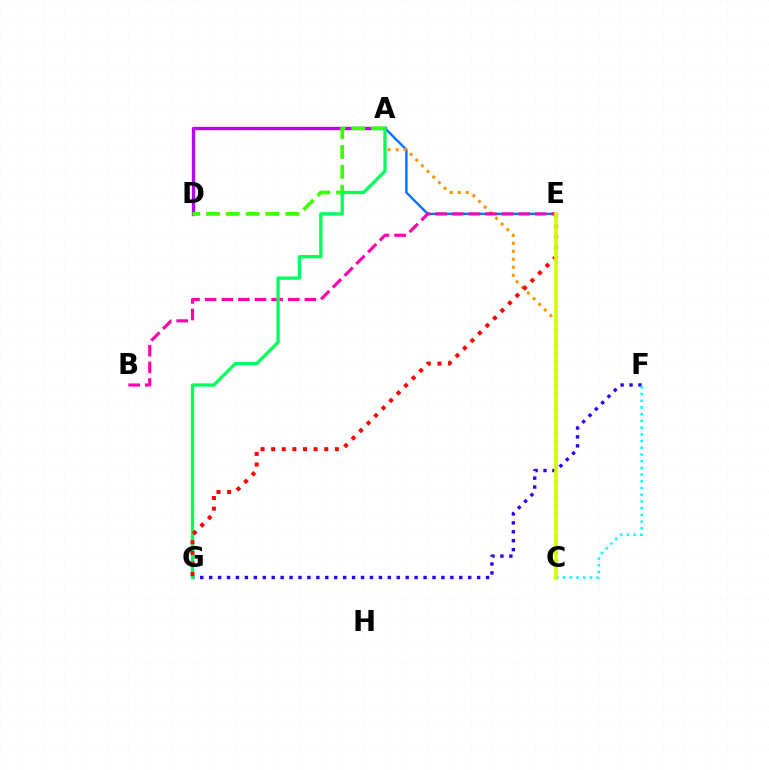{('A', 'E'): [{'color': '#0074ff', 'line_style': 'solid', 'thickness': 1.72}], ('A', 'C'): [{'color': '#ff9400', 'line_style': 'dotted', 'thickness': 2.17}], ('A', 'D'): [{'color': '#b900ff', 'line_style': 'solid', 'thickness': 2.39}, {'color': '#3dff00', 'line_style': 'dashed', 'thickness': 2.7}], ('B', 'E'): [{'color': '#ff00ac', 'line_style': 'dashed', 'thickness': 2.26}], ('F', 'G'): [{'color': '#2500ff', 'line_style': 'dotted', 'thickness': 2.43}], ('C', 'F'): [{'color': '#00fff6', 'line_style': 'dotted', 'thickness': 1.82}], ('A', 'G'): [{'color': '#00ff5c', 'line_style': 'solid', 'thickness': 2.36}], ('E', 'G'): [{'color': '#ff0000', 'line_style': 'dotted', 'thickness': 2.88}], ('C', 'E'): [{'color': '#d1ff00', 'line_style': 'solid', 'thickness': 2.61}]}